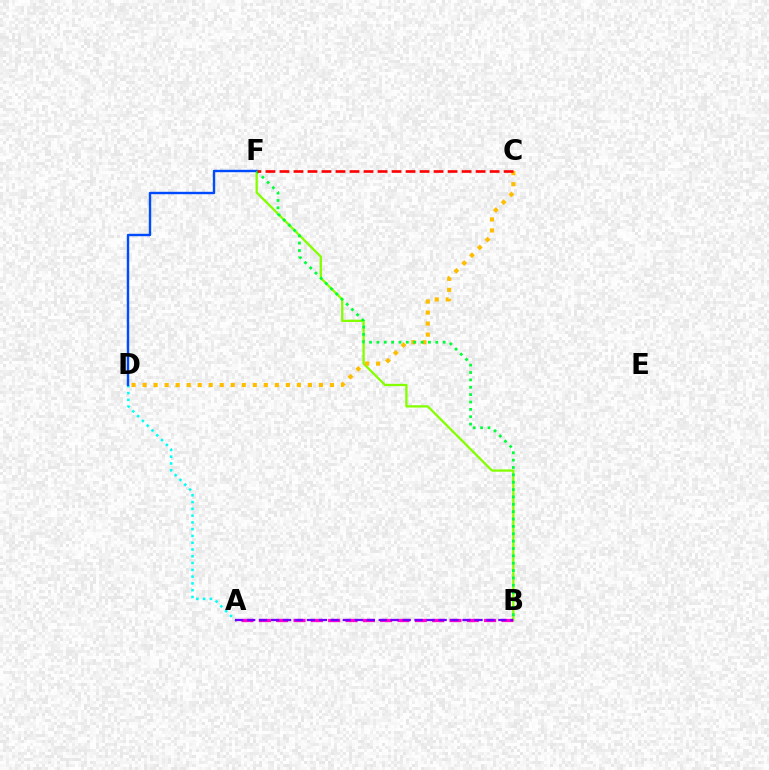{('A', 'D'): [{'color': '#00fff6', 'line_style': 'dotted', 'thickness': 1.84}], ('B', 'F'): [{'color': '#84ff00', 'line_style': 'solid', 'thickness': 1.65}, {'color': '#00ff39', 'line_style': 'dotted', 'thickness': 2.0}], ('C', 'D'): [{'color': '#ffbd00', 'line_style': 'dotted', 'thickness': 2.99}], ('D', 'F'): [{'color': '#004bff', 'line_style': 'solid', 'thickness': 1.73}], ('C', 'F'): [{'color': '#ff0000', 'line_style': 'dashed', 'thickness': 1.9}], ('A', 'B'): [{'color': '#ff00cf', 'line_style': 'dashed', 'thickness': 2.35}, {'color': '#7200ff', 'line_style': 'dashed', 'thickness': 1.63}]}